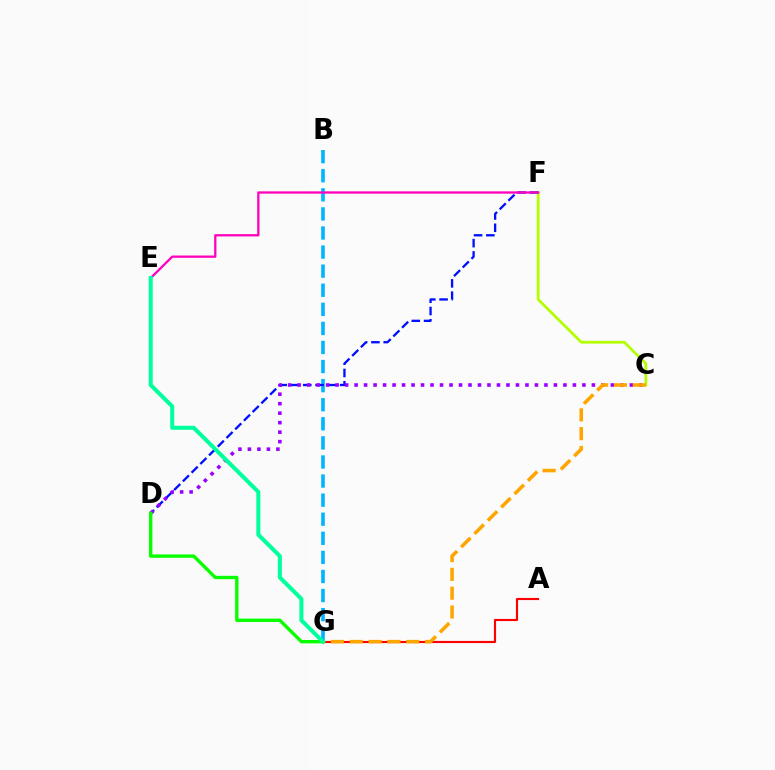{('C', 'F'): [{'color': '#b3ff00', 'line_style': 'solid', 'thickness': 2.0}], ('B', 'G'): [{'color': '#00b5ff', 'line_style': 'dashed', 'thickness': 2.59}], ('D', 'F'): [{'color': '#0010ff', 'line_style': 'dashed', 'thickness': 1.67}], ('C', 'D'): [{'color': '#9b00ff', 'line_style': 'dotted', 'thickness': 2.58}], ('E', 'F'): [{'color': '#ff00bd', 'line_style': 'solid', 'thickness': 1.65}], ('A', 'G'): [{'color': '#ff0000', 'line_style': 'solid', 'thickness': 1.54}], ('D', 'G'): [{'color': '#08ff00', 'line_style': 'solid', 'thickness': 2.43}], ('C', 'G'): [{'color': '#ffa500', 'line_style': 'dashed', 'thickness': 2.56}], ('E', 'G'): [{'color': '#00ff9d', 'line_style': 'solid', 'thickness': 2.9}]}